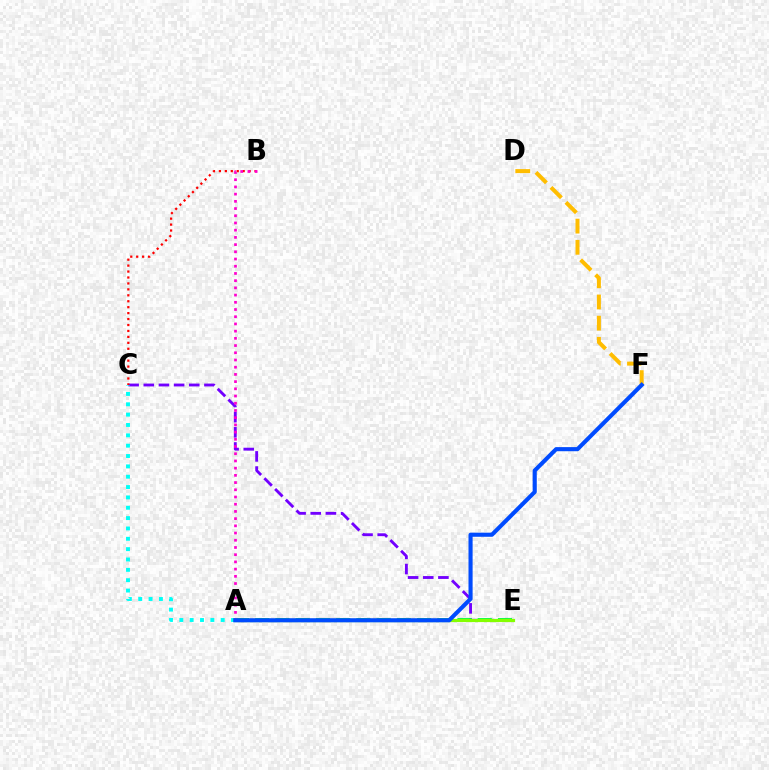{('D', 'F'): [{'color': '#ffbd00', 'line_style': 'dashed', 'thickness': 2.88}], ('C', 'E'): [{'color': '#7200ff', 'line_style': 'dashed', 'thickness': 2.06}], ('A', 'E'): [{'color': '#00ff39', 'line_style': 'dashed', 'thickness': 2.75}, {'color': '#84ff00', 'line_style': 'solid', 'thickness': 2.29}], ('B', 'C'): [{'color': '#ff0000', 'line_style': 'dotted', 'thickness': 1.61}], ('A', 'C'): [{'color': '#00fff6', 'line_style': 'dotted', 'thickness': 2.81}], ('A', 'B'): [{'color': '#ff00cf', 'line_style': 'dotted', 'thickness': 1.96}], ('A', 'F'): [{'color': '#004bff', 'line_style': 'solid', 'thickness': 2.96}]}